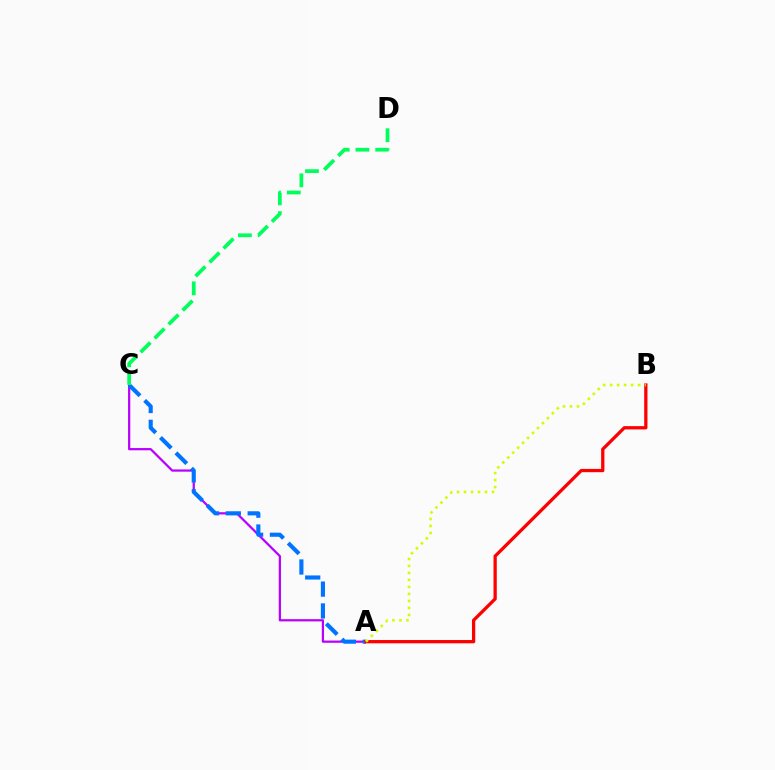{('A', 'C'): [{'color': '#b900ff', 'line_style': 'solid', 'thickness': 1.61}, {'color': '#0074ff', 'line_style': 'dashed', 'thickness': 2.97}], ('A', 'B'): [{'color': '#ff0000', 'line_style': 'solid', 'thickness': 2.36}, {'color': '#d1ff00', 'line_style': 'dotted', 'thickness': 1.9}], ('C', 'D'): [{'color': '#00ff5c', 'line_style': 'dashed', 'thickness': 2.69}]}